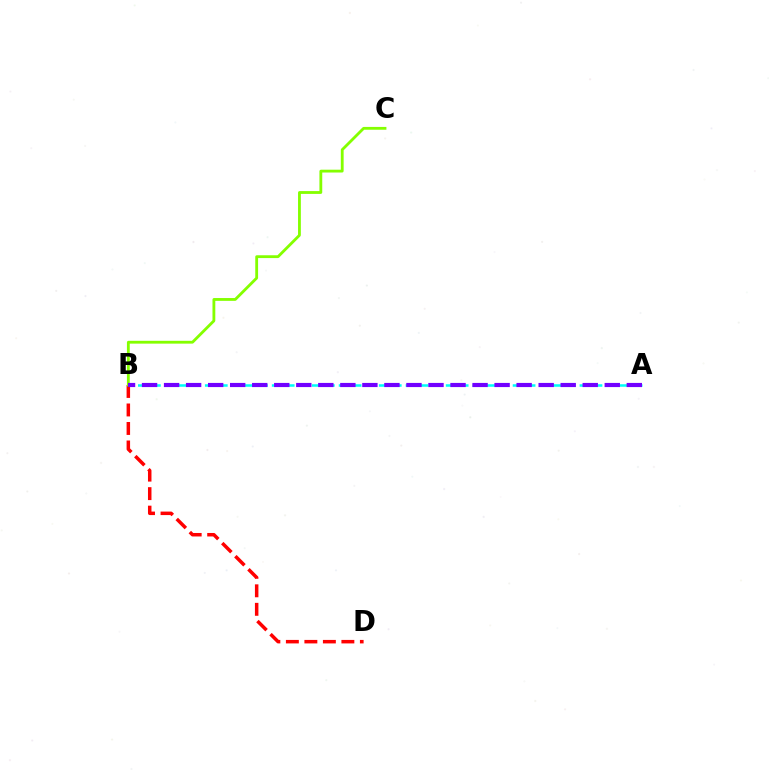{('A', 'B'): [{'color': '#00fff6', 'line_style': 'dashed', 'thickness': 1.82}, {'color': '#7200ff', 'line_style': 'dashed', 'thickness': 2.99}], ('B', 'D'): [{'color': '#ff0000', 'line_style': 'dashed', 'thickness': 2.51}], ('B', 'C'): [{'color': '#84ff00', 'line_style': 'solid', 'thickness': 2.03}]}